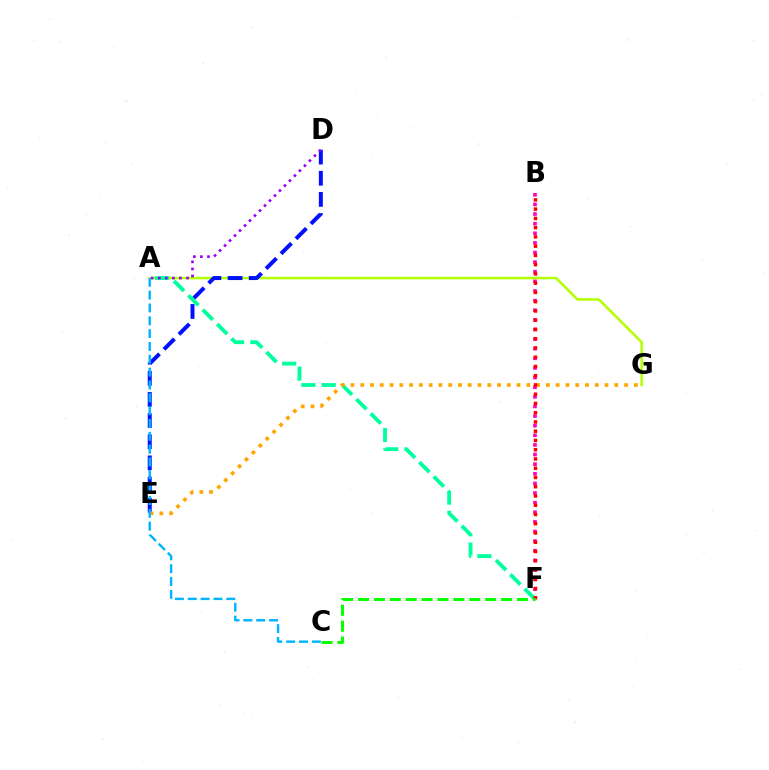{('A', 'G'): [{'color': '#b3ff00', 'line_style': 'solid', 'thickness': 1.81}], ('D', 'E'): [{'color': '#0010ff', 'line_style': 'dashed', 'thickness': 2.87}], ('A', 'F'): [{'color': '#00ff9d', 'line_style': 'dashed', 'thickness': 2.76}], ('B', 'F'): [{'color': '#ff00bd', 'line_style': 'dotted', 'thickness': 2.61}, {'color': '#ff0000', 'line_style': 'dotted', 'thickness': 2.51}], ('E', 'G'): [{'color': '#ffa500', 'line_style': 'dotted', 'thickness': 2.65}], ('A', 'D'): [{'color': '#9b00ff', 'line_style': 'dotted', 'thickness': 1.92}], ('A', 'C'): [{'color': '#00b5ff', 'line_style': 'dashed', 'thickness': 1.74}], ('C', 'F'): [{'color': '#08ff00', 'line_style': 'dashed', 'thickness': 2.16}]}